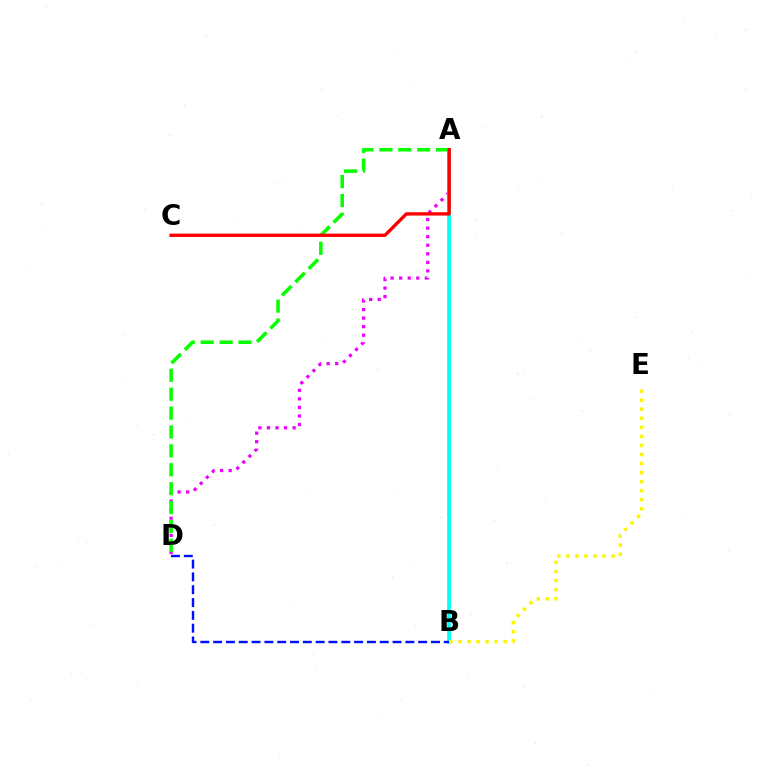{('A', 'D'): [{'color': '#ee00ff', 'line_style': 'dotted', 'thickness': 2.33}, {'color': '#08ff00', 'line_style': 'dashed', 'thickness': 2.57}], ('A', 'B'): [{'color': '#00fff6', 'line_style': 'solid', 'thickness': 2.65}], ('B', 'D'): [{'color': '#0010ff', 'line_style': 'dashed', 'thickness': 1.74}], ('B', 'E'): [{'color': '#fcf500', 'line_style': 'dotted', 'thickness': 2.46}], ('A', 'C'): [{'color': '#ff0000', 'line_style': 'solid', 'thickness': 2.41}]}